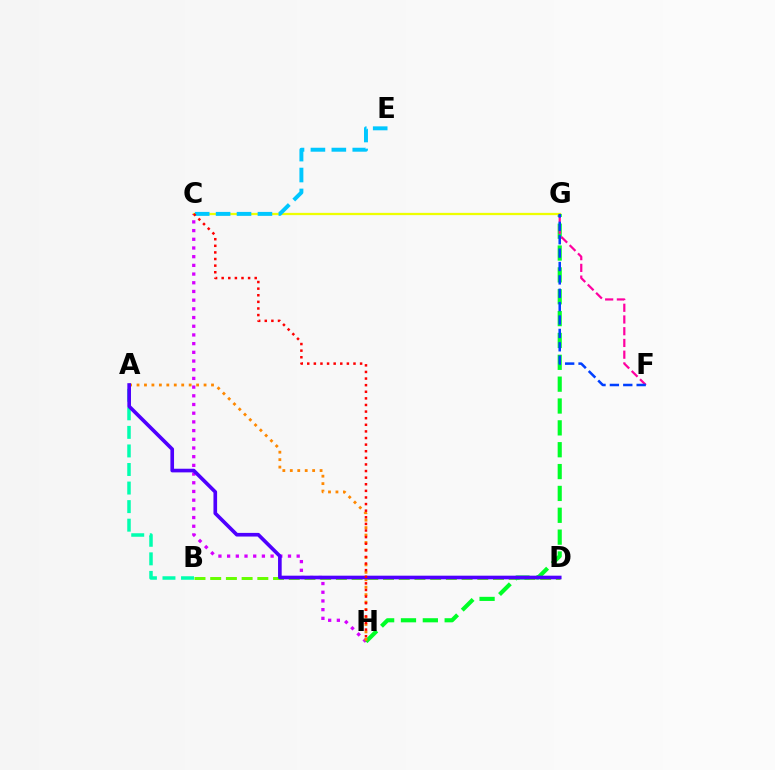{('B', 'D'): [{'color': '#66ff00', 'line_style': 'dashed', 'thickness': 2.13}], ('C', 'H'): [{'color': '#d600ff', 'line_style': 'dotted', 'thickness': 2.36}, {'color': '#ff0000', 'line_style': 'dotted', 'thickness': 1.79}], ('G', 'H'): [{'color': '#00ff27', 'line_style': 'dashed', 'thickness': 2.97}], ('C', 'G'): [{'color': '#eeff00', 'line_style': 'solid', 'thickness': 1.63}], ('A', 'B'): [{'color': '#00ffaf', 'line_style': 'dashed', 'thickness': 2.52}], ('F', 'G'): [{'color': '#ff00a0', 'line_style': 'dashed', 'thickness': 1.59}, {'color': '#003fff', 'line_style': 'dashed', 'thickness': 1.82}], ('C', 'E'): [{'color': '#00c7ff', 'line_style': 'dashed', 'thickness': 2.84}], ('A', 'H'): [{'color': '#ff8800', 'line_style': 'dotted', 'thickness': 2.02}], ('A', 'D'): [{'color': '#4f00ff', 'line_style': 'solid', 'thickness': 2.62}]}